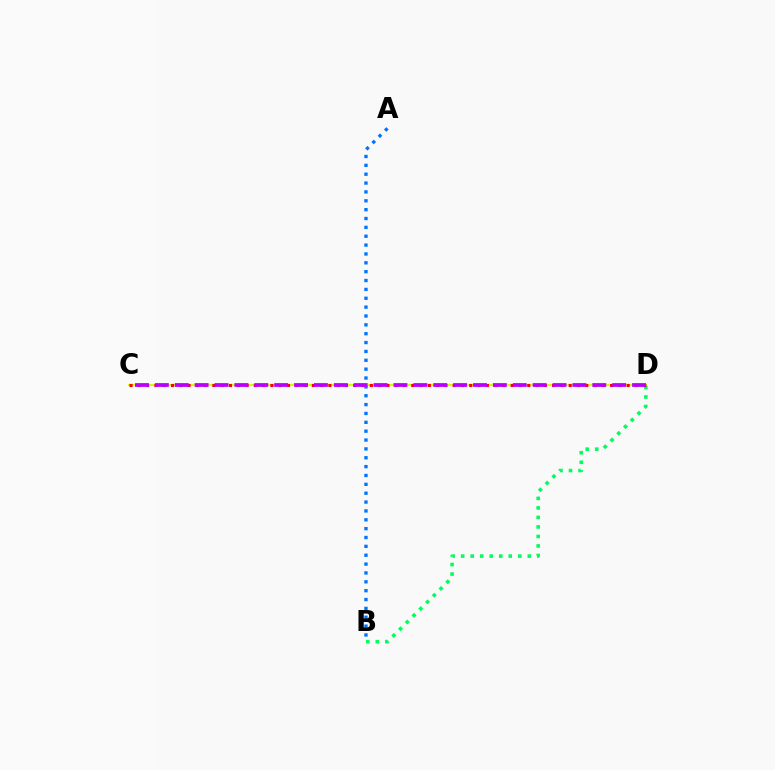{('A', 'B'): [{'color': '#0074ff', 'line_style': 'dotted', 'thickness': 2.41}], ('C', 'D'): [{'color': '#d1ff00', 'line_style': 'solid', 'thickness': 1.58}, {'color': '#ff0000', 'line_style': 'dotted', 'thickness': 2.25}, {'color': '#b900ff', 'line_style': 'dashed', 'thickness': 2.7}], ('B', 'D'): [{'color': '#00ff5c', 'line_style': 'dotted', 'thickness': 2.59}]}